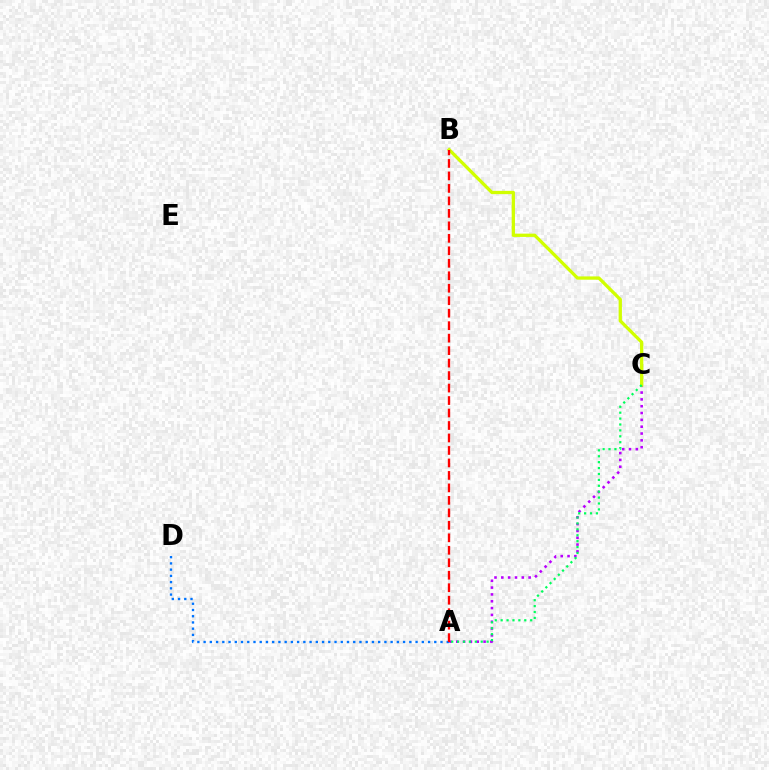{('A', 'C'): [{'color': '#b900ff', 'line_style': 'dotted', 'thickness': 1.85}, {'color': '#00ff5c', 'line_style': 'dotted', 'thickness': 1.6}], ('A', 'D'): [{'color': '#0074ff', 'line_style': 'dotted', 'thickness': 1.69}], ('B', 'C'): [{'color': '#d1ff00', 'line_style': 'solid', 'thickness': 2.37}], ('A', 'B'): [{'color': '#ff0000', 'line_style': 'dashed', 'thickness': 1.7}]}